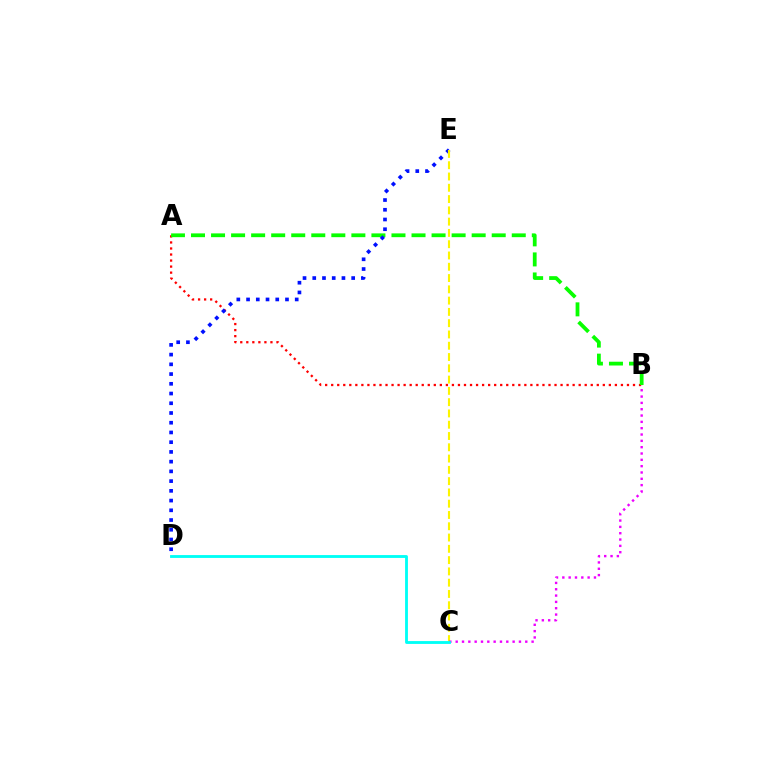{('A', 'B'): [{'color': '#ff0000', 'line_style': 'dotted', 'thickness': 1.64}, {'color': '#08ff00', 'line_style': 'dashed', 'thickness': 2.72}], ('D', 'E'): [{'color': '#0010ff', 'line_style': 'dotted', 'thickness': 2.64}], ('C', 'E'): [{'color': '#fcf500', 'line_style': 'dashed', 'thickness': 1.53}], ('B', 'C'): [{'color': '#ee00ff', 'line_style': 'dotted', 'thickness': 1.72}], ('C', 'D'): [{'color': '#00fff6', 'line_style': 'solid', 'thickness': 2.05}]}